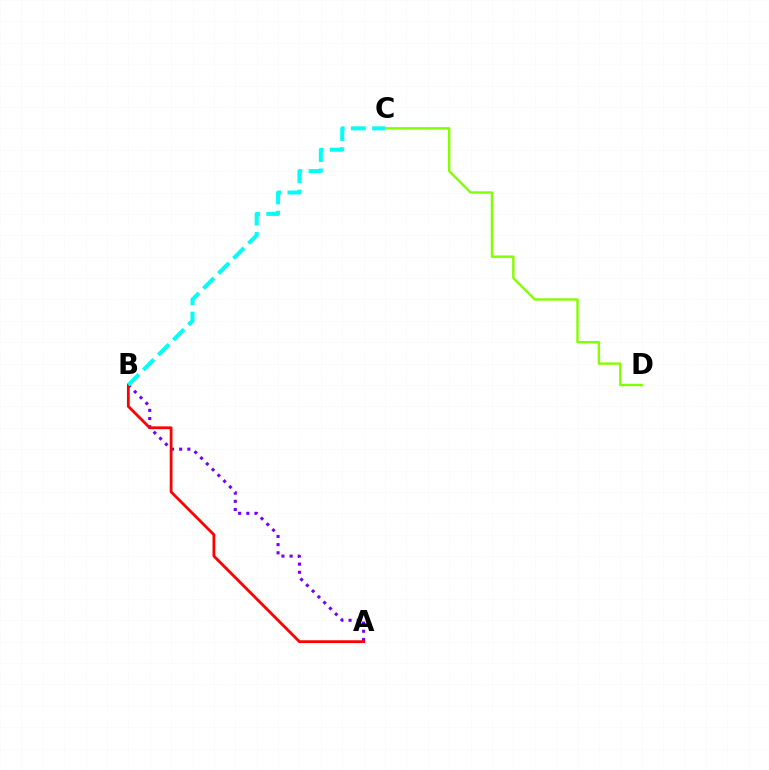{('A', 'B'): [{'color': '#7200ff', 'line_style': 'dotted', 'thickness': 2.22}, {'color': '#ff0000', 'line_style': 'solid', 'thickness': 2.01}], ('C', 'D'): [{'color': '#84ff00', 'line_style': 'solid', 'thickness': 1.74}], ('B', 'C'): [{'color': '#00fff6', 'line_style': 'dashed', 'thickness': 2.89}]}